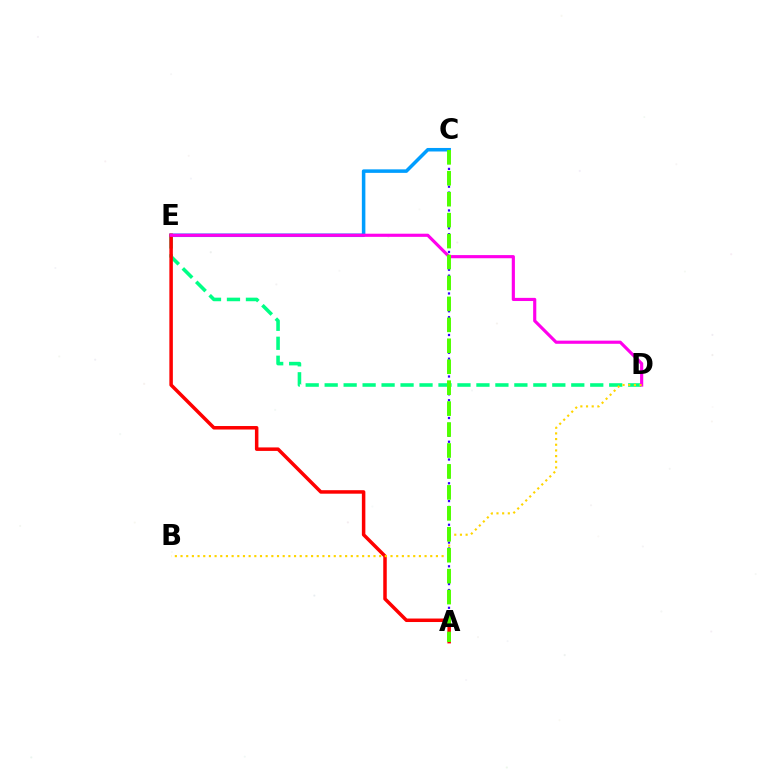{('D', 'E'): [{'color': '#00ff86', 'line_style': 'dashed', 'thickness': 2.58}, {'color': '#ff00ed', 'line_style': 'solid', 'thickness': 2.27}], ('C', 'E'): [{'color': '#009eff', 'line_style': 'solid', 'thickness': 2.54}], ('A', 'C'): [{'color': '#3700ff', 'line_style': 'dotted', 'thickness': 1.61}, {'color': '#4fff00', 'line_style': 'dashed', 'thickness': 2.84}], ('A', 'E'): [{'color': '#ff0000', 'line_style': 'solid', 'thickness': 2.52}], ('B', 'D'): [{'color': '#ffd500', 'line_style': 'dotted', 'thickness': 1.54}]}